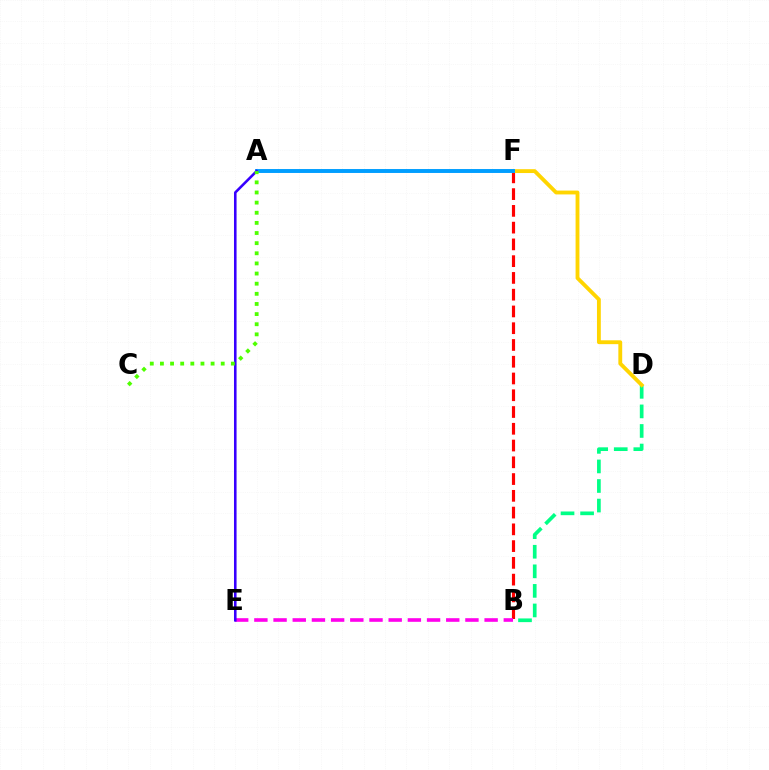{('B', 'D'): [{'color': '#00ff86', 'line_style': 'dashed', 'thickness': 2.66}], ('B', 'F'): [{'color': '#ff0000', 'line_style': 'dashed', 'thickness': 2.28}], ('D', 'F'): [{'color': '#ffd500', 'line_style': 'solid', 'thickness': 2.77}], ('A', 'F'): [{'color': '#009eff', 'line_style': 'solid', 'thickness': 2.82}], ('B', 'E'): [{'color': '#ff00ed', 'line_style': 'dashed', 'thickness': 2.61}], ('A', 'E'): [{'color': '#3700ff', 'line_style': 'solid', 'thickness': 1.86}], ('A', 'C'): [{'color': '#4fff00', 'line_style': 'dotted', 'thickness': 2.75}]}